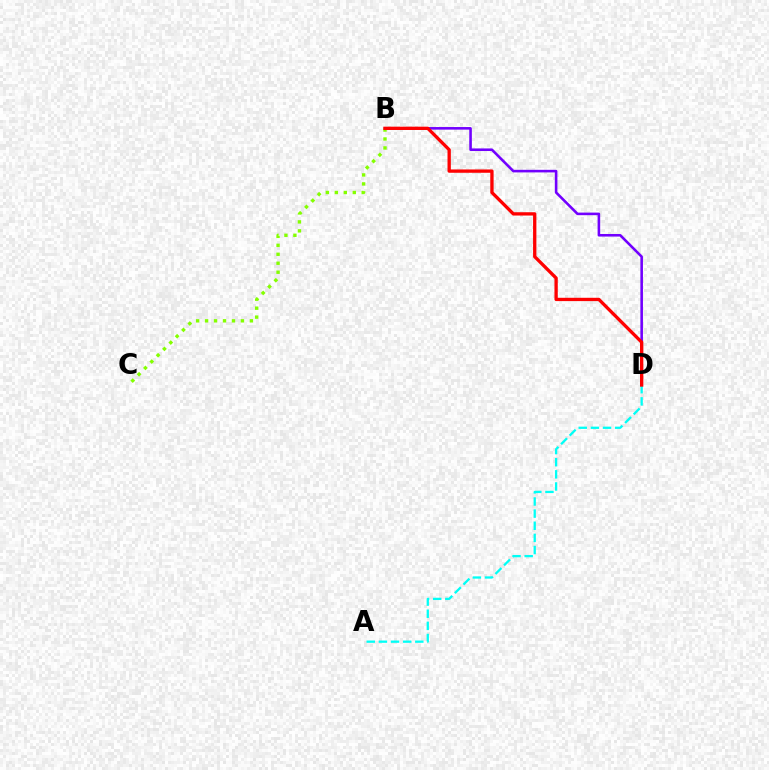{('B', 'D'): [{'color': '#7200ff', 'line_style': 'solid', 'thickness': 1.86}, {'color': '#ff0000', 'line_style': 'solid', 'thickness': 2.38}], ('A', 'D'): [{'color': '#00fff6', 'line_style': 'dashed', 'thickness': 1.65}], ('B', 'C'): [{'color': '#84ff00', 'line_style': 'dotted', 'thickness': 2.44}]}